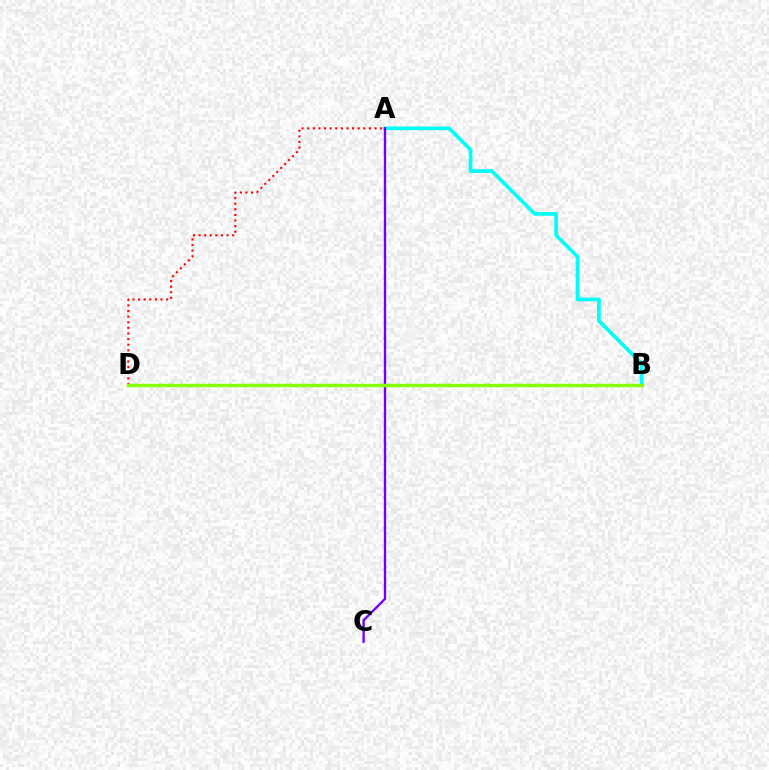{('A', 'D'): [{'color': '#ff0000', 'line_style': 'dotted', 'thickness': 1.52}], ('A', 'B'): [{'color': '#00fff6', 'line_style': 'solid', 'thickness': 2.66}], ('A', 'C'): [{'color': '#7200ff', 'line_style': 'solid', 'thickness': 1.69}], ('B', 'D'): [{'color': '#84ff00', 'line_style': 'solid', 'thickness': 2.46}]}